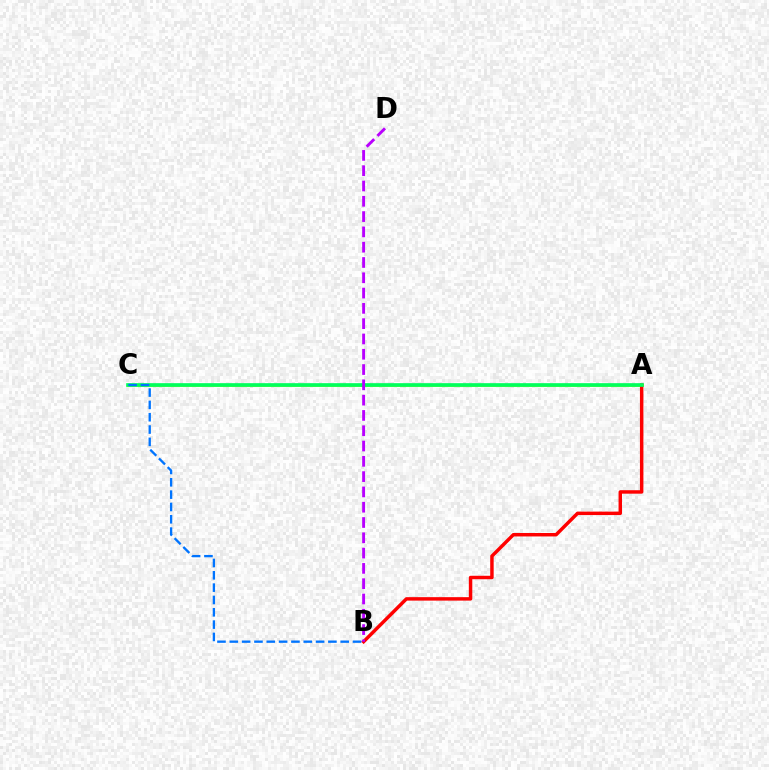{('A', 'C'): [{'color': '#d1ff00', 'line_style': 'solid', 'thickness': 1.97}, {'color': '#00ff5c', 'line_style': 'solid', 'thickness': 2.64}], ('A', 'B'): [{'color': '#ff0000', 'line_style': 'solid', 'thickness': 2.49}], ('B', 'D'): [{'color': '#b900ff', 'line_style': 'dashed', 'thickness': 2.08}], ('B', 'C'): [{'color': '#0074ff', 'line_style': 'dashed', 'thickness': 1.67}]}